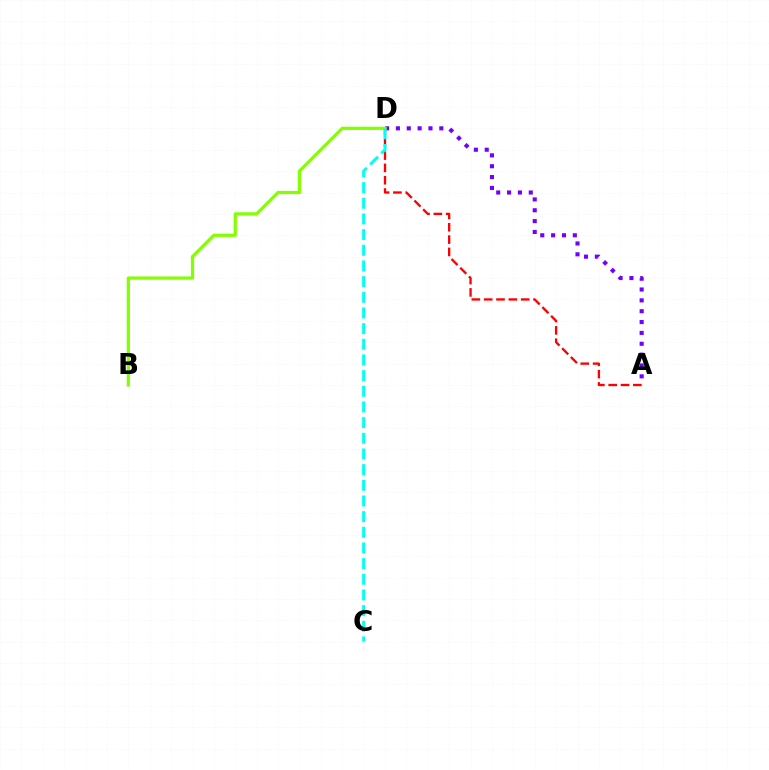{('A', 'D'): [{'color': '#7200ff', 'line_style': 'dotted', 'thickness': 2.95}, {'color': '#ff0000', 'line_style': 'dashed', 'thickness': 1.68}], ('B', 'D'): [{'color': '#84ff00', 'line_style': 'solid', 'thickness': 2.32}], ('C', 'D'): [{'color': '#00fff6', 'line_style': 'dashed', 'thickness': 2.13}]}